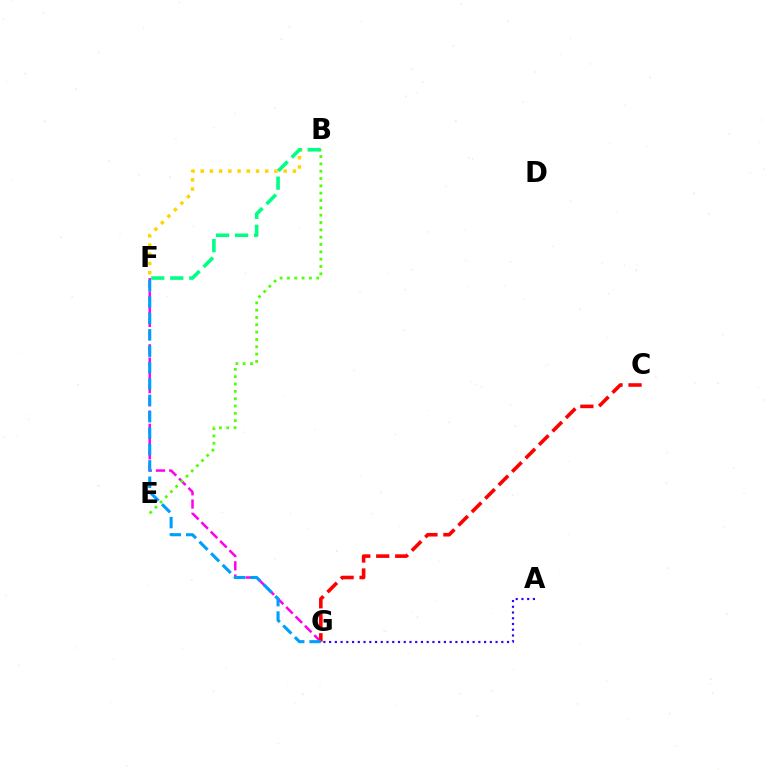{('F', 'G'): [{'color': '#ff00ed', 'line_style': 'dashed', 'thickness': 1.8}, {'color': '#009eff', 'line_style': 'dashed', 'thickness': 2.23}], ('C', 'G'): [{'color': '#ff0000', 'line_style': 'dashed', 'thickness': 2.58}], ('B', 'F'): [{'color': '#ffd500', 'line_style': 'dotted', 'thickness': 2.5}, {'color': '#00ff86', 'line_style': 'dashed', 'thickness': 2.58}], ('B', 'E'): [{'color': '#4fff00', 'line_style': 'dotted', 'thickness': 1.99}], ('A', 'G'): [{'color': '#3700ff', 'line_style': 'dotted', 'thickness': 1.56}]}